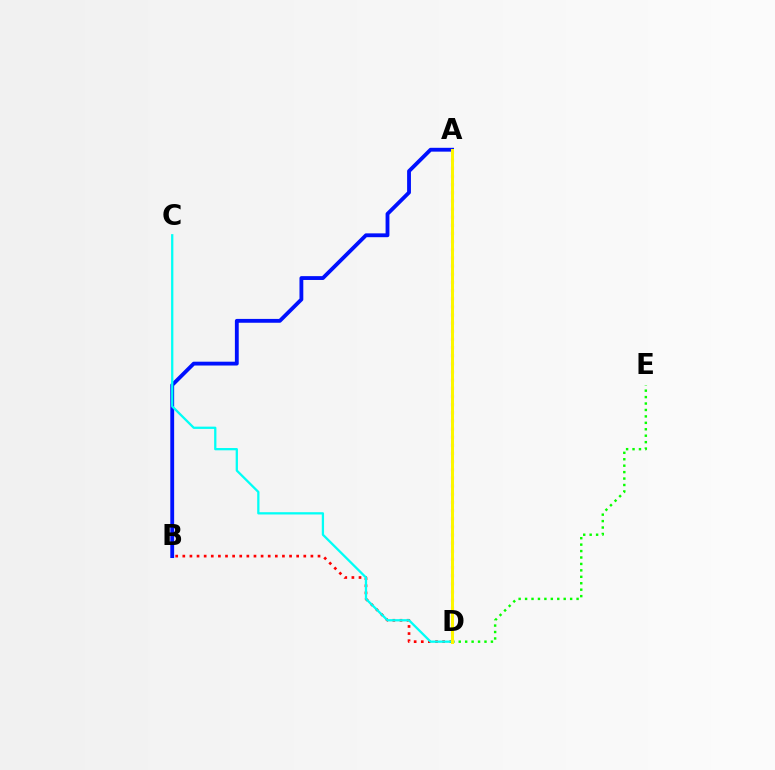{('D', 'E'): [{'color': '#08ff00', 'line_style': 'dotted', 'thickness': 1.75}], ('B', 'D'): [{'color': '#ff0000', 'line_style': 'dotted', 'thickness': 1.93}], ('A', 'B'): [{'color': '#0010ff', 'line_style': 'solid', 'thickness': 2.76}], ('C', 'D'): [{'color': '#00fff6', 'line_style': 'solid', 'thickness': 1.64}], ('A', 'D'): [{'color': '#ee00ff', 'line_style': 'dotted', 'thickness': 2.21}, {'color': '#fcf500', 'line_style': 'solid', 'thickness': 2.16}]}